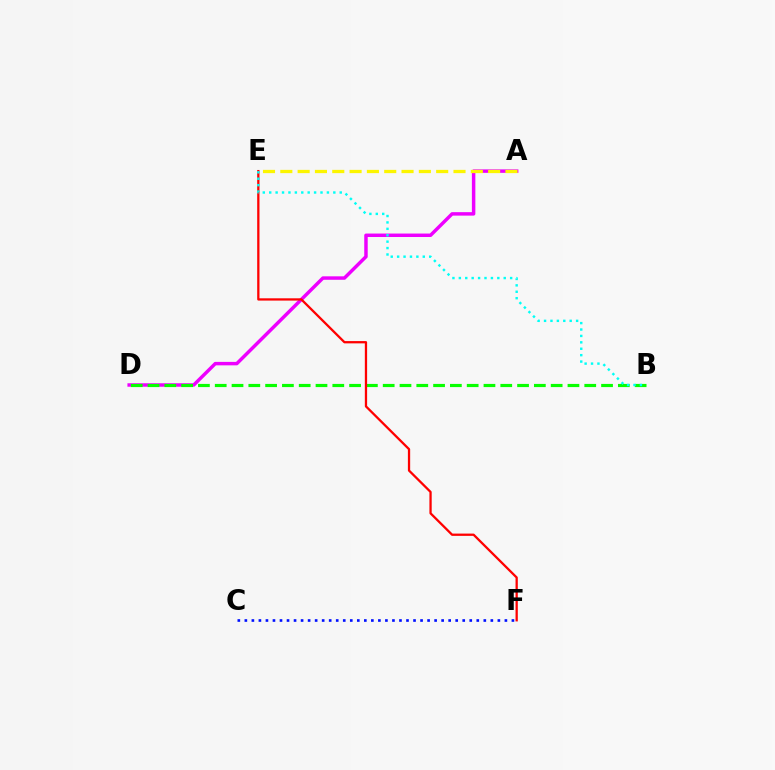{('A', 'D'): [{'color': '#ee00ff', 'line_style': 'solid', 'thickness': 2.49}], ('C', 'F'): [{'color': '#0010ff', 'line_style': 'dotted', 'thickness': 1.91}], ('B', 'D'): [{'color': '#08ff00', 'line_style': 'dashed', 'thickness': 2.28}], ('A', 'E'): [{'color': '#fcf500', 'line_style': 'dashed', 'thickness': 2.35}], ('E', 'F'): [{'color': '#ff0000', 'line_style': 'solid', 'thickness': 1.64}], ('B', 'E'): [{'color': '#00fff6', 'line_style': 'dotted', 'thickness': 1.74}]}